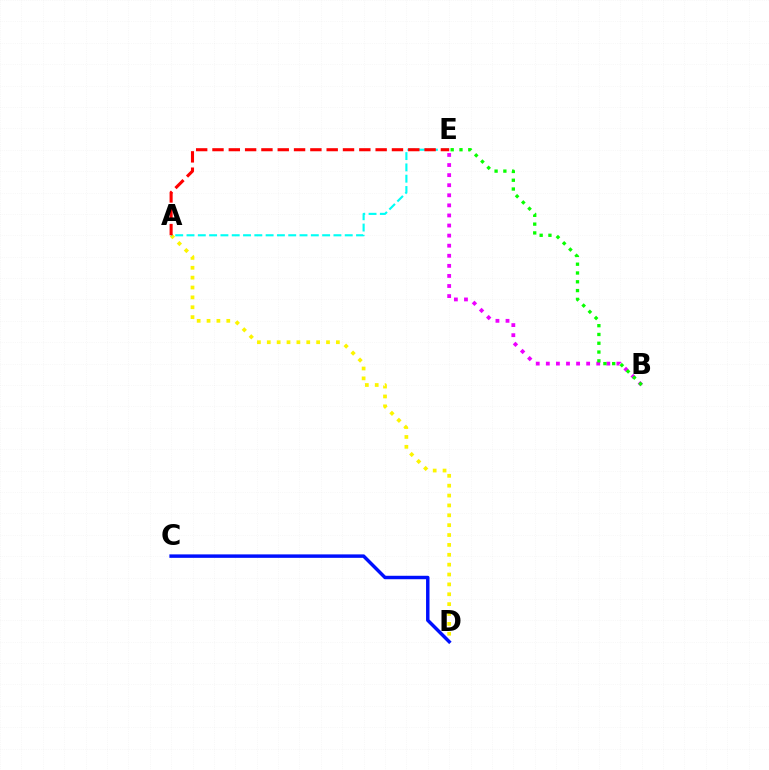{('A', 'D'): [{'color': '#fcf500', 'line_style': 'dotted', 'thickness': 2.68}], ('B', 'E'): [{'color': '#ee00ff', 'line_style': 'dotted', 'thickness': 2.74}, {'color': '#08ff00', 'line_style': 'dotted', 'thickness': 2.39}], ('A', 'E'): [{'color': '#00fff6', 'line_style': 'dashed', 'thickness': 1.54}, {'color': '#ff0000', 'line_style': 'dashed', 'thickness': 2.22}], ('C', 'D'): [{'color': '#0010ff', 'line_style': 'solid', 'thickness': 2.49}]}